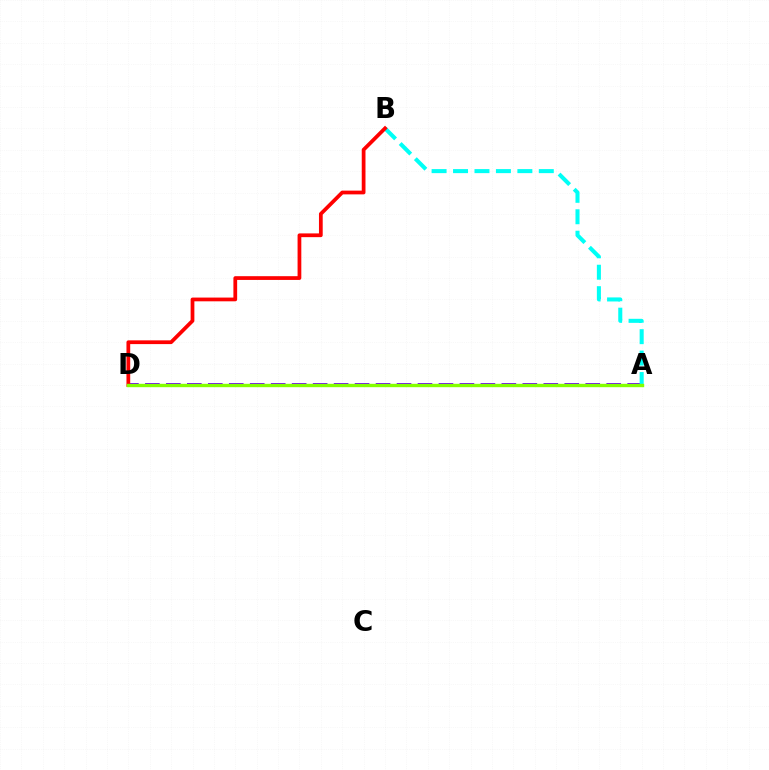{('A', 'D'): [{'color': '#7200ff', 'line_style': 'dashed', 'thickness': 2.85}, {'color': '#84ff00', 'line_style': 'solid', 'thickness': 2.43}], ('A', 'B'): [{'color': '#00fff6', 'line_style': 'dashed', 'thickness': 2.91}], ('B', 'D'): [{'color': '#ff0000', 'line_style': 'solid', 'thickness': 2.7}]}